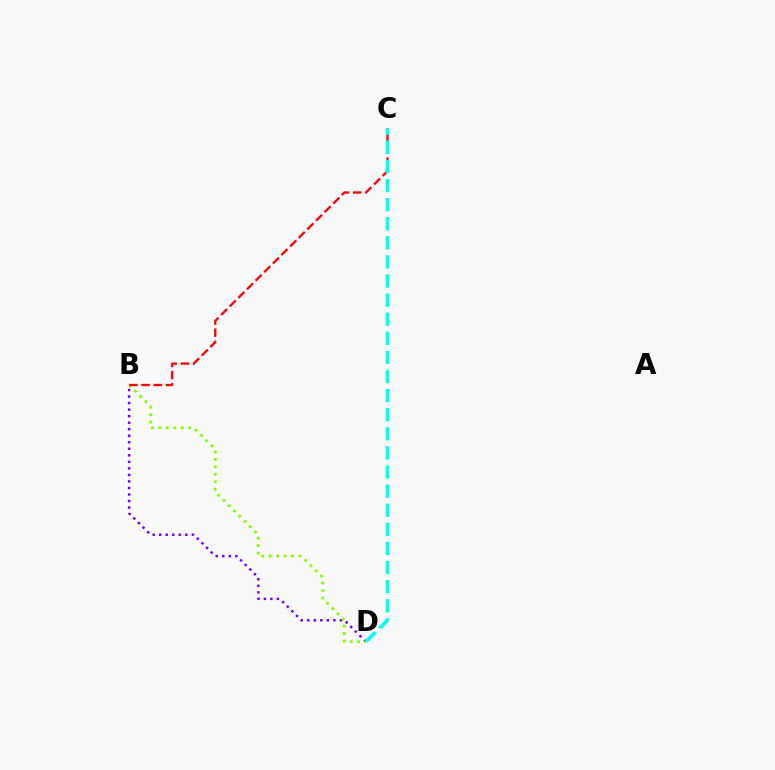{('B', 'D'): [{'color': '#7200ff', 'line_style': 'dotted', 'thickness': 1.77}, {'color': '#84ff00', 'line_style': 'dotted', 'thickness': 2.02}], ('B', 'C'): [{'color': '#ff0000', 'line_style': 'dashed', 'thickness': 1.65}], ('C', 'D'): [{'color': '#00fff6', 'line_style': 'dashed', 'thickness': 2.59}]}